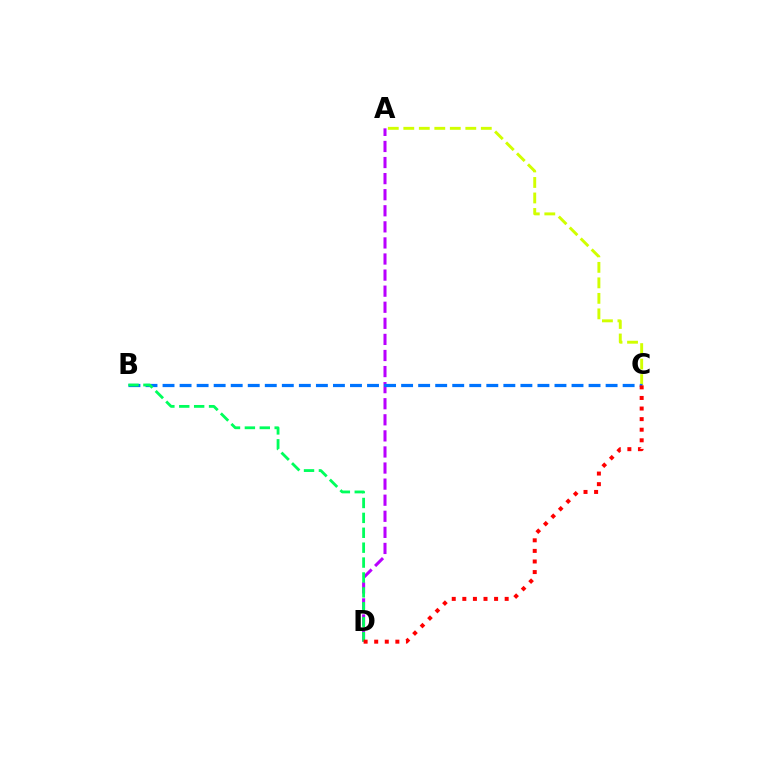{('A', 'C'): [{'color': '#d1ff00', 'line_style': 'dashed', 'thickness': 2.11}], ('A', 'D'): [{'color': '#b900ff', 'line_style': 'dashed', 'thickness': 2.18}], ('B', 'C'): [{'color': '#0074ff', 'line_style': 'dashed', 'thickness': 2.31}], ('B', 'D'): [{'color': '#00ff5c', 'line_style': 'dashed', 'thickness': 2.02}], ('C', 'D'): [{'color': '#ff0000', 'line_style': 'dotted', 'thickness': 2.88}]}